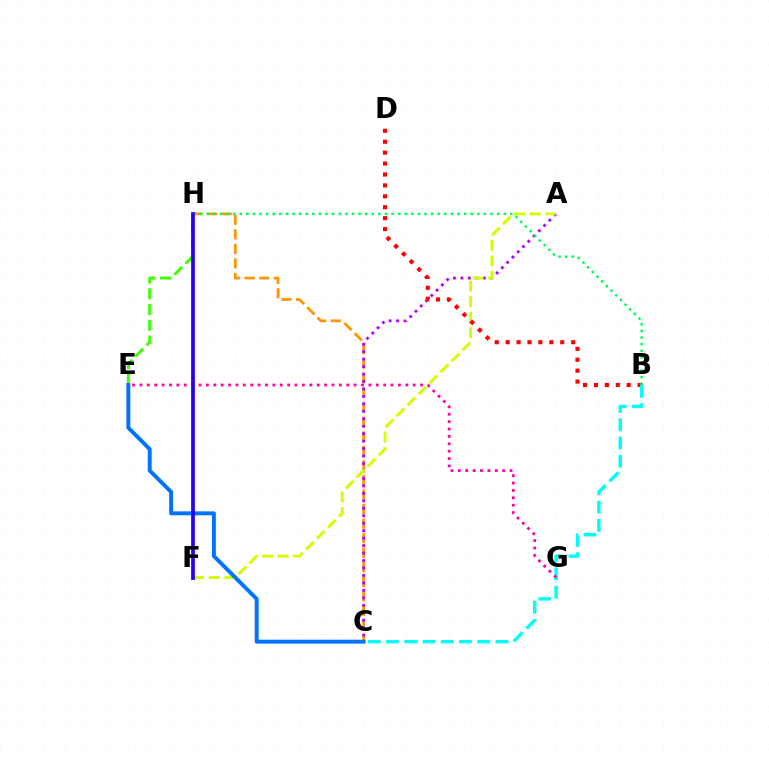{('C', 'H'): [{'color': '#ff9400', 'line_style': 'dashed', 'thickness': 1.98}], ('A', 'C'): [{'color': '#b900ff', 'line_style': 'dotted', 'thickness': 2.03}], ('A', 'F'): [{'color': '#d1ff00', 'line_style': 'dashed', 'thickness': 2.11}], ('B', 'D'): [{'color': '#ff0000', 'line_style': 'dotted', 'thickness': 2.97}], ('E', 'H'): [{'color': '#3dff00', 'line_style': 'dashed', 'thickness': 2.14}], ('B', 'C'): [{'color': '#00fff6', 'line_style': 'dashed', 'thickness': 2.48}], ('B', 'H'): [{'color': '#00ff5c', 'line_style': 'dotted', 'thickness': 1.79}], ('E', 'G'): [{'color': '#ff00ac', 'line_style': 'dotted', 'thickness': 2.01}], ('C', 'E'): [{'color': '#0074ff', 'line_style': 'solid', 'thickness': 2.83}], ('F', 'H'): [{'color': '#2500ff', 'line_style': 'solid', 'thickness': 2.7}]}